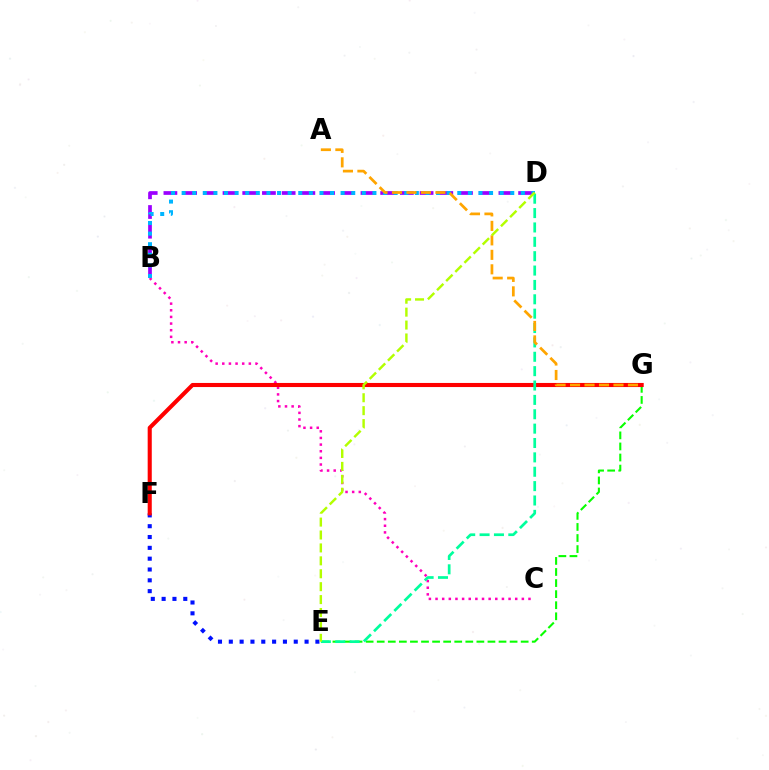{('B', 'C'): [{'color': '#ff00bd', 'line_style': 'dotted', 'thickness': 1.8}], ('B', 'D'): [{'color': '#9b00ff', 'line_style': 'dashed', 'thickness': 2.68}, {'color': '#00b5ff', 'line_style': 'dotted', 'thickness': 2.88}], ('E', 'F'): [{'color': '#0010ff', 'line_style': 'dotted', 'thickness': 2.94}], ('E', 'G'): [{'color': '#08ff00', 'line_style': 'dashed', 'thickness': 1.5}], ('F', 'G'): [{'color': '#ff0000', 'line_style': 'solid', 'thickness': 2.95}], ('D', 'E'): [{'color': '#00ff9d', 'line_style': 'dashed', 'thickness': 1.95}, {'color': '#b3ff00', 'line_style': 'dashed', 'thickness': 1.75}], ('A', 'G'): [{'color': '#ffa500', 'line_style': 'dashed', 'thickness': 1.97}]}